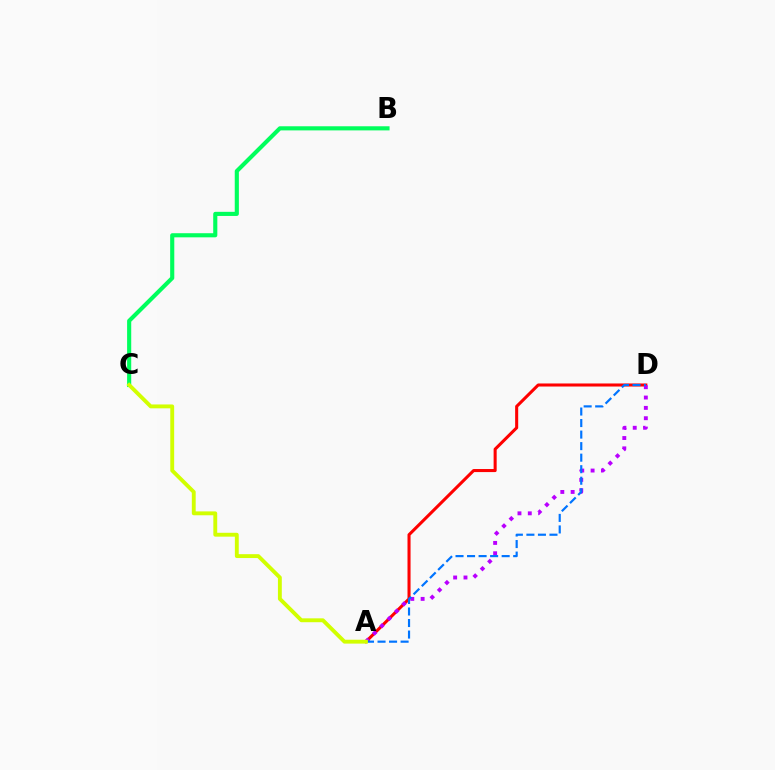{('A', 'D'): [{'color': '#ff0000', 'line_style': 'solid', 'thickness': 2.2}, {'color': '#b900ff', 'line_style': 'dotted', 'thickness': 2.81}, {'color': '#0074ff', 'line_style': 'dashed', 'thickness': 1.57}], ('B', 'C'): [{'color': '#00ff5c', 'line_style': 'solid', 'thickness': 2.97}], ('A', 'C'): [{'color': '#d1ff00', 'line_style': 'solid', 'thickness': 2.79}]}